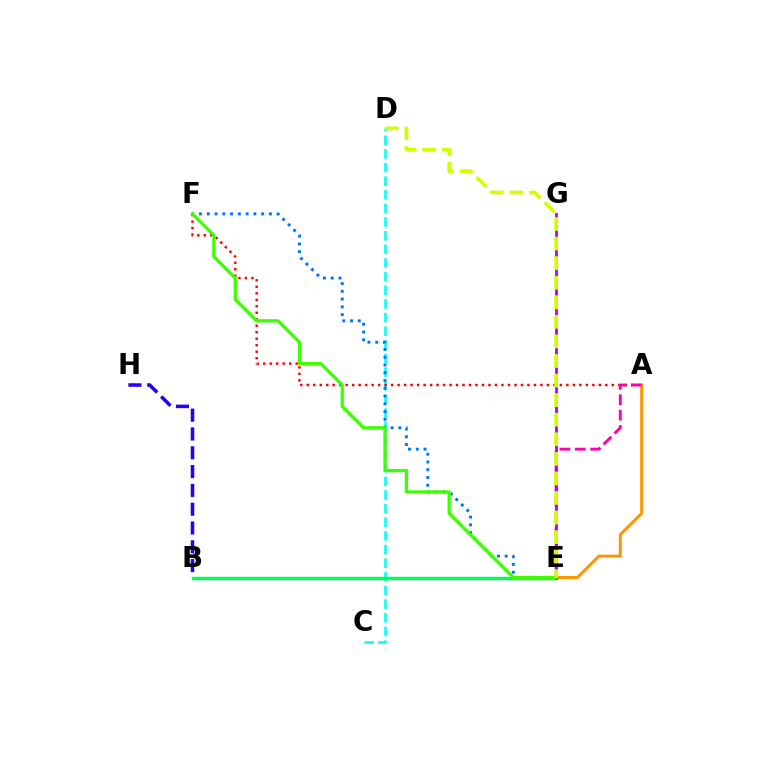{('A', 'E'): [{'color': '#ff9400', 'line_style': 'solid', 'thickness': 2.12}, {'color': '#ff00ac', 'line_style': 'dashed', 'thickness': 2.09}], ('B', 'H'): [{'color': '#2500ff', 'line_style': 'dashed', 'thickness': 2.55}], ('C', 'D'): [{'color': '#00fff6', 'line_style': 'dashed', 'thickness': 1.85}], ('A', 'F'): [{'color': '#ff0000', 'line_style': 'dotted', 'thickness': 1.76}], ('B', 'E'): [{'color': '#00ff5c', 'line_style': 'solid', 'thickness': 2.47}], ('E', 'F'): [{'color': '#0074ff', 'line_style': 'dotted', 'thickness': 2.11}, {'color': '#3dff00', 'line_style': 'solid', 'thickness': 2.35}], ('E', 'G'): [{'color': '#b900ff', 'line_style': 'solid', 'thickness': 2.01}], ('D', 'E'): [{'color': '#d1ff00', 'line_style': 'dashed', 'thickness': 2.66}]}